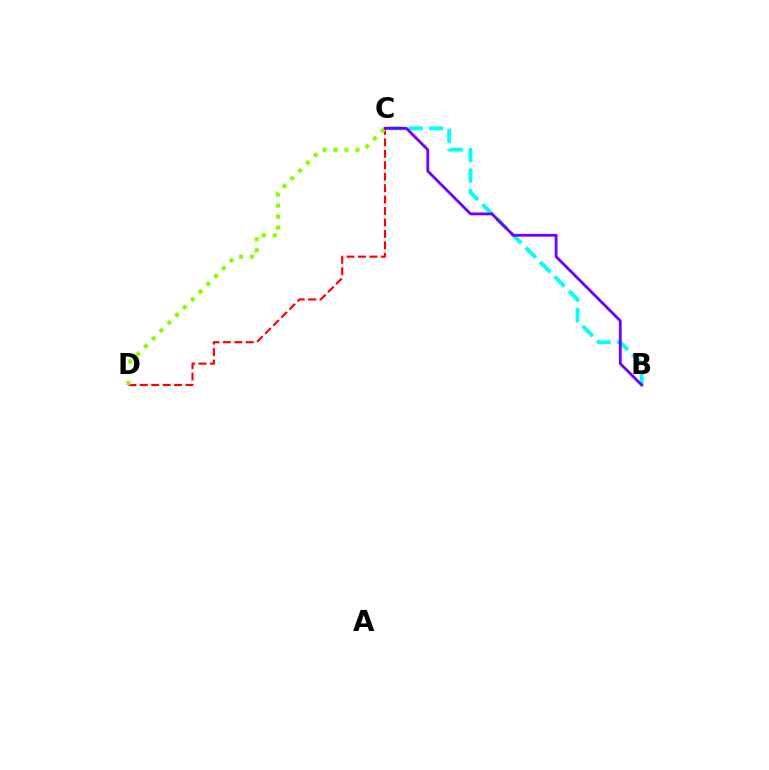{('C', 'D'): [{'color': '#ff0000', 'line_style': 'dashed', 'thickness': 1.55}, {'color': '#84ff00', 'line_style': 'dotted', 'thickness': 2.99}], ('B', 'C'): [{'color': '#00fff6', 'line_style': 'dashed', 'thickness': 2.77}, {'color': '#7200ff', 'line_style': 'solid', 'thickness': 2.04}]}